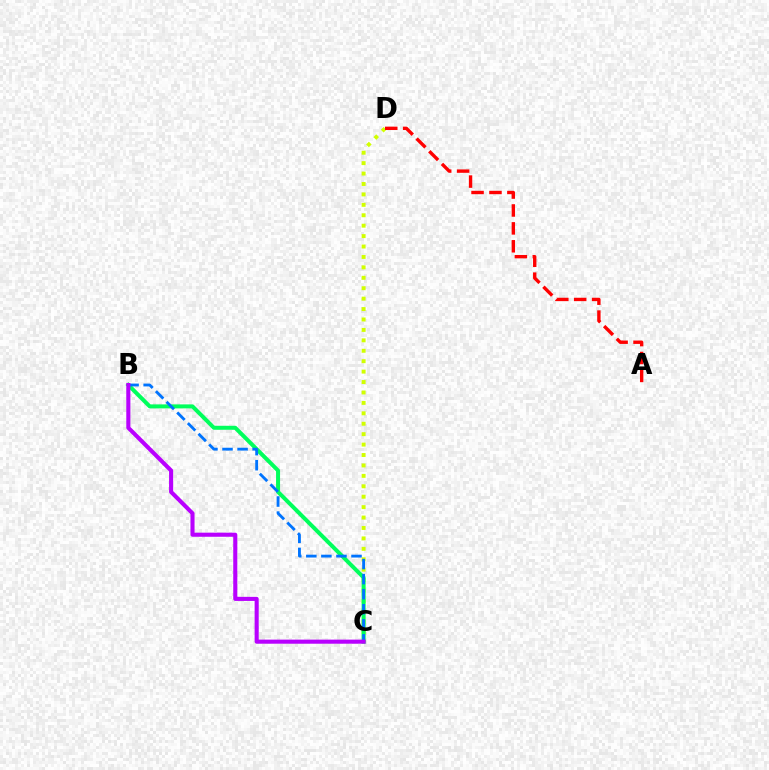{('C', 'D'): [{'color': '#d1ff00', 'line_style': 'dotted', 'thickness': 2.83}], ('B', 'C'): [{'color': '#00ff5c', 'line_style': 'solid', 'thickness': 2.88}, {'color': '#0074ff', 'line_style': 'dashed', 'thickness': 2.05}, {'color': '#b900ff', 'line_style': 'solid', 'thickness': 2.94}], ('A', 'D'): [{'color': '#ff0000', 'line_style': 'dashed', 'thickness': 2.43}]}